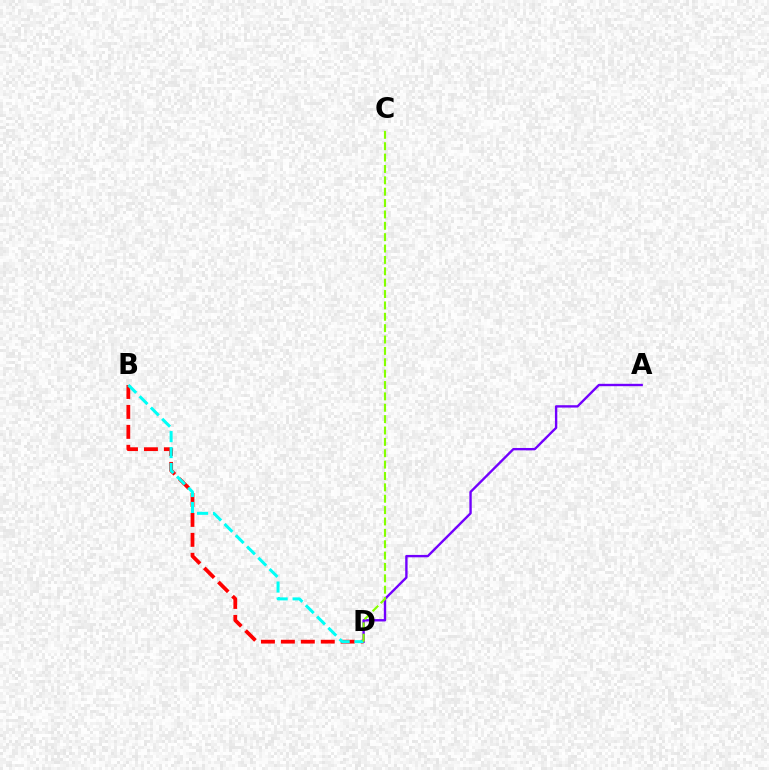{('A', 'D'): [{'color': '#7200ff', 'line_style': 'solid', 'thickness': 1.71}], ('B', 'D'): [{'color': '#ff0000', 'line_style': 'dashed', 'thickness': 2.71}, {'color': '#00fff6', 'line_style': 'dashed', 'thickness': 2.17}], ('C', 'D'): [{'color': '#84ff00', 'line_style': 'dashed', 'thickness': 1.54}]}